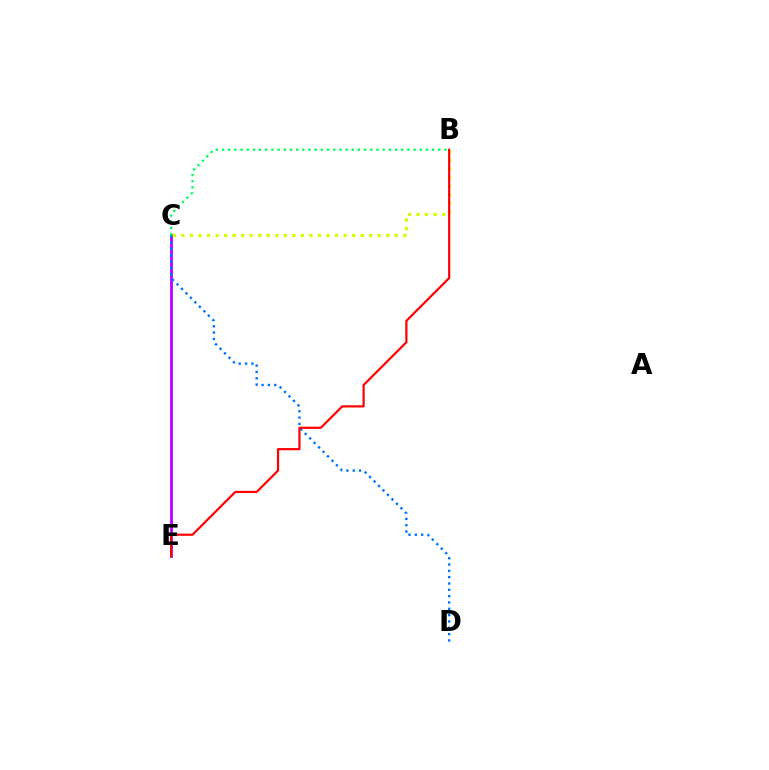{('C', 'E'): [{'color': '#b900ff', 'line_style': 'solid', 'thickness': 2.0}], ('C', 'D'): [{'color': '#0074ff', 'line_style': 'dotted', 'thickness': 1.72}], ('B', 'C'): [{'color': '#00ff5c', 'line_style': 'dotted', 'thickness': 1.68}, {'color': '#d1ff00', 'line_style': 'dotted', 'thickness': 2.32}], ('B', 'E'): [{'color': '#ff0000', 'line_style': 'solid', 'thickness': 1.58}]}